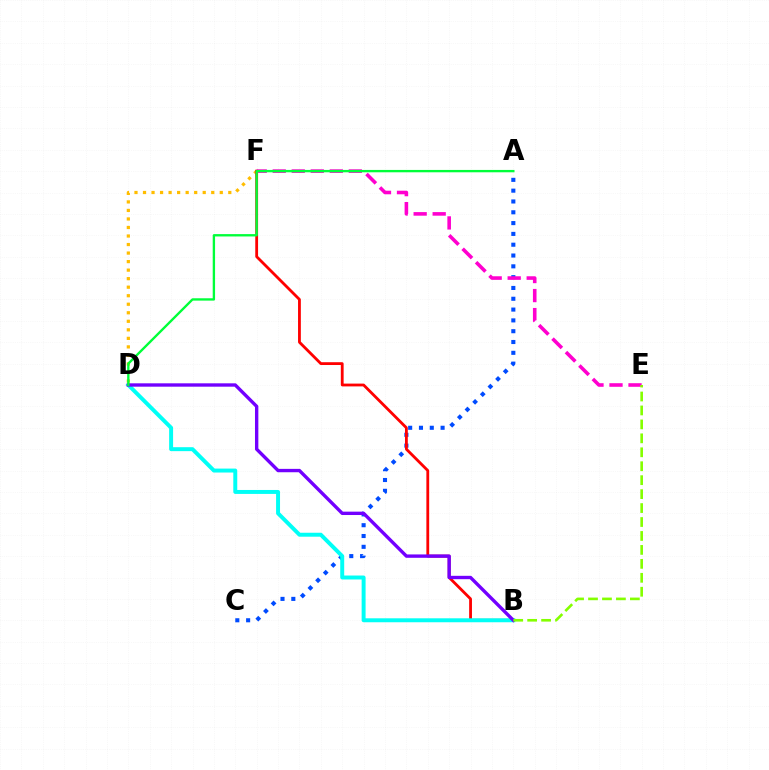{('D', 'F'): [{'color': '#ffbd00', 'line_style': 'dotted', 'thickness': 2.32}], ('A', 'C'): [{'color': '#004bff', 'line_style': 'dotted', 'thickness': 2.94}], ('B', 'F'): [{'color': '#ff0000', 'line_style': 'solid', 'thickness': 2.02}], ('B', 'D'): [{'color': '#00fff6', 'line_style': 'solid', 'thickness': 2.84}, {'color': '#7200ff', 'line_style': 'solid', 'thickness': 2.43}], ('E', 'F'): [{'color': '#ff00cf', 'line_style': 'dashed', 'thickness': 2.58}], ('A', 'D'): [{'color': '#00ff39', 'line_style': 'solid', 'thickness': 1.69}], ('B', 'E'): [{'color': '#84ff00', 'line_style': 'dashed', 'thickness': 1.89}]}